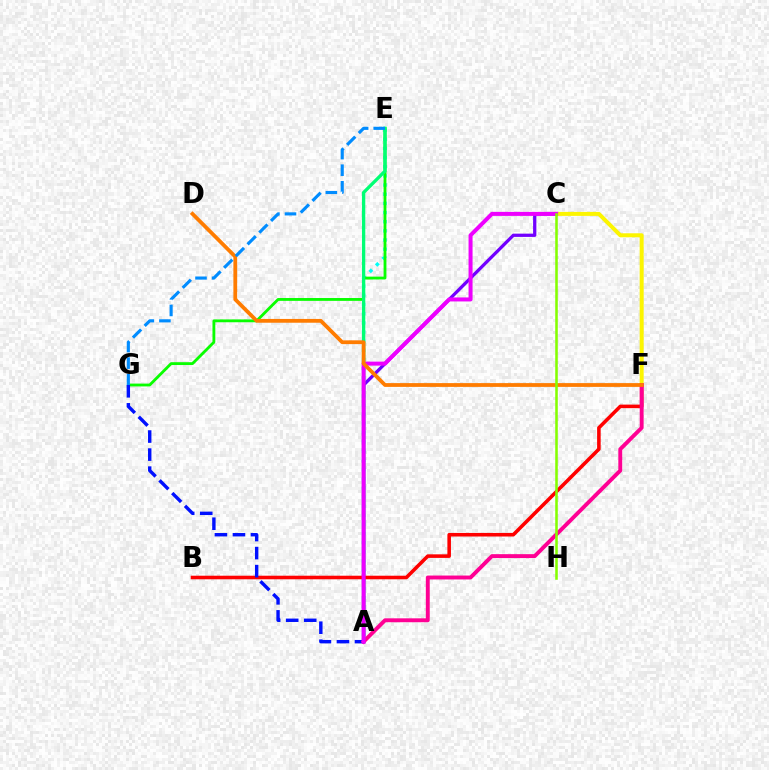{('A', 'E'): [{'color': '#00fff6', 'line_style': 'dotted', 'thickness': 2.49}, {'color': '#00ff74', 'line_style': 'solid', 'thickness': 2.39}], ('E', 'G'): [{'color': '#08ff00', 'line_style': 'solid', 'thickness': 2.04}, {'color': '#008cff', 'line_style': 'dashed', 'thickness': 2.25}], ('C', 'F'): [{'color': '#fcf500', 'line_style': 'solid', 'thickness': 2.88}], ('A', 'C'): [{'color': '#7200ff', 'line_style': 'solid', 'thickness': 2.35}, {'color': '#ee00ff', 'line_style': 'solid', 'thickness': 2.89}], ('B', 'F'): [{'color': '#ff0000', 'line_style': 'solid', 'thickness': 2.57}], ('A', 'G'): [{'color': '#0010ff', 'line_style': 'dashed', 'thickness': 2.45}], ('A', 'F'): [{'color': '#ff0094', 'line_style': 'solid', 'thickness': 2.81}], ('D', 'F'): [{'color': '#ff7c00', 'line_style': 'solid', 'thickness': 2.72}], ('C', 'H'): [{'color': '#84ff00', 'line_style': 'solid', 'thickness': 1.84}]}